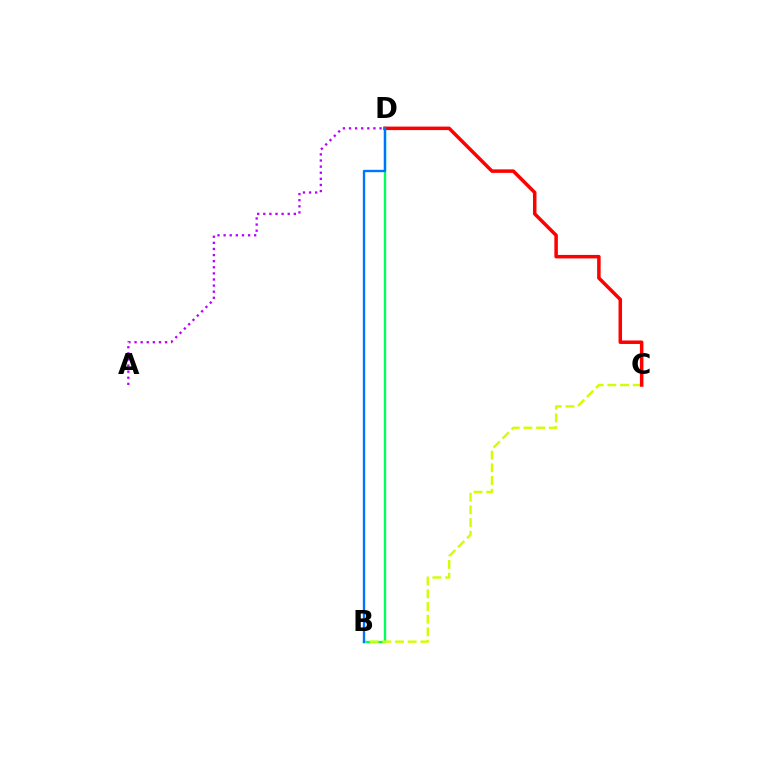{('B', 'D'): [{'color': '#00ff5c', 'line_style': 'solid', 'thickness': 1.68}, {'color': '#0074ff', 'line_style': 'solid', 'thickness': 1.71}], ('B', 'C'): [{'color': '#d1ff00', 'line_style': 'dashed', 'thickness': 1.72}], ('A', 'D'): [{'color': '#b900ff', 'line_style': 'dotted', 'thickness': 1.66}], ('C', 'D'): [{'color': '#ff0000', 'line_style': 'solid', 'thickness': 2.52}]}